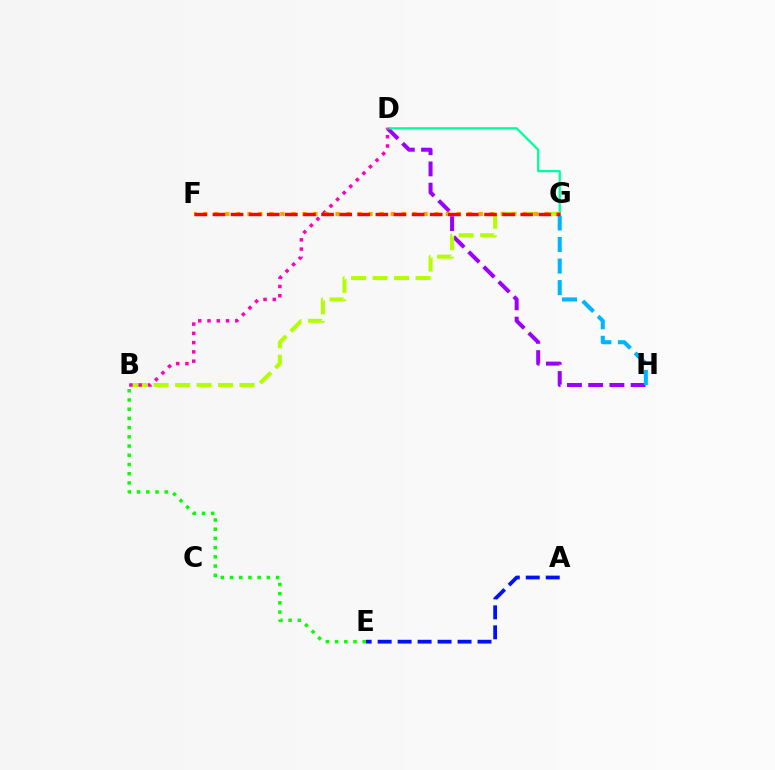{('B', 'E'): [{'color': '#08ff00', 'line_style': 'dotted', 'thickness': 2.5}], ('D', 'H'): [{'color': '#9b00ff', 'line_style': 'dashed', 'thickness': 2.88}], ('A', 'E'): [{'color': '#0010ff', 'line_style': 'dashed', 'thickness': 2.71}], ('D', 'G'): [{'color': '#00ff9d', 'line_style': 'solid', 'thickness': 1.65}], ('G', 'H'): [{'color': '#00b5ff', 'line_style': 'dashed', 'thickness': 2.93}], ('B', 'G'): [{'color': '#b3ff00', 'line_style': 'dashed', 'thickness': 2.92}], ('B', 'D'): [{'color': '#ff00bd', 'line_style': 'dotted', 'thickness': 2.52}], ('F', 'G'): [{'color': '#ffa500', 'line_style': 'dotted', 'thickness': 2.99}, {'color': '#ff0000', 'line_style': 'dashed', 'thickness': 2.46}]}